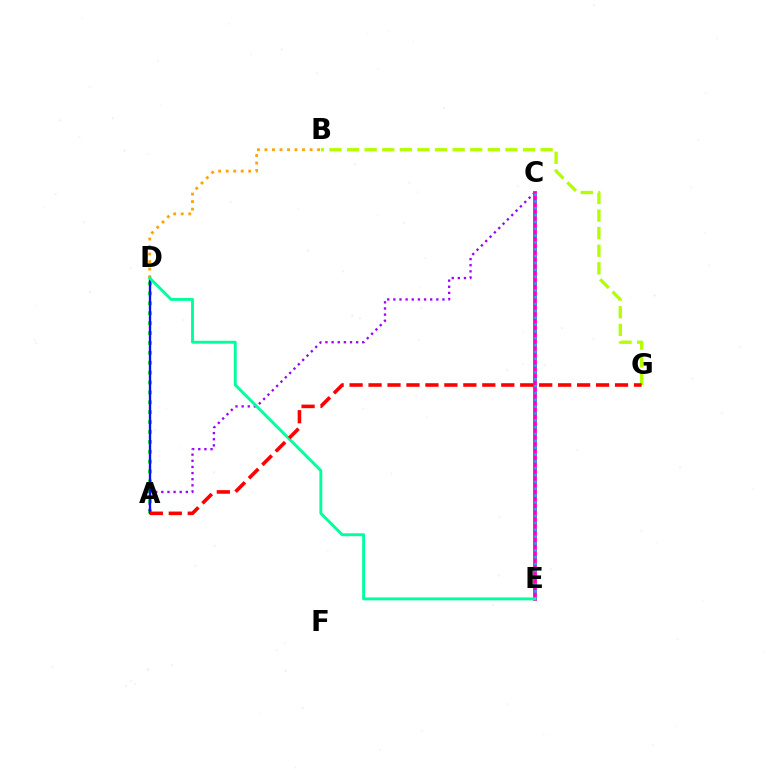{('A', 'D'): [{'color': '#08ff00', 'line_style': 'dotted', 'thickness': 2.69}, {'color': '#0010ff', 'line_style': 'solid', 'thickness': 1.68}], ('B', 'D'): [{'color': '#ffa500', 'line_style': 'dotted', 'thickness': 2.04}], ('A', 'C'): [{'color': '#9b00ff', 'line_style': 'dotted', 'thickness': 1.67}], ('C', 'E'): [{'color': '#ff00bd', 'line_style': 'solid', 'thickness': 2.72}, {'color': '#00b5ff', 'line_style': 'dotted', 'thickness': 1.86}], ('B', 'G'): [{'color': '#b3ff00', 'line_style': 'dashed', 'thickness': 2.39}], ('D', 'E'): [{'color': '#00ff9d', 'line_style': 'solid', 'thickness': 2.08}], ('A', 'G'): [{'color': '#ff0000', 'line_style': 'dashed', 'thickness': 2.58}]}